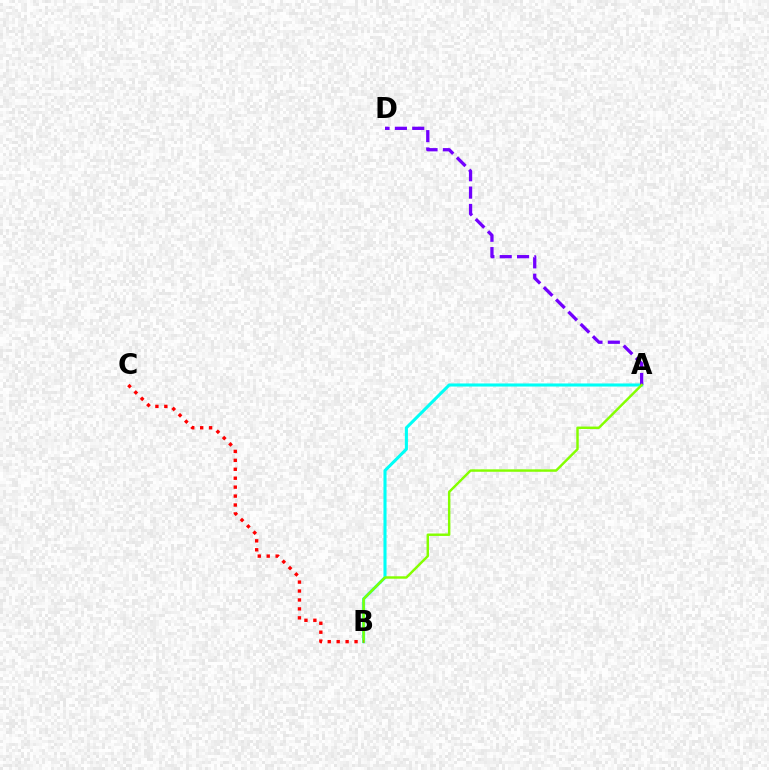{('A', 'B'): [{'color': '#00fff6', 'line_style': 'solid', 'thickness': 2.21}, {'color': '#84ff00', 'line_style': 'solid', 'thickness': 1.76}], ('A', 'D'): [{'color': '#7200ff', 'line_style': 'dashed', 'thickness': 2.36}], ('B', 'C'): [{'color': '#ff0000', 'line_style': 'dotted', 'thickness': 2.43}]}